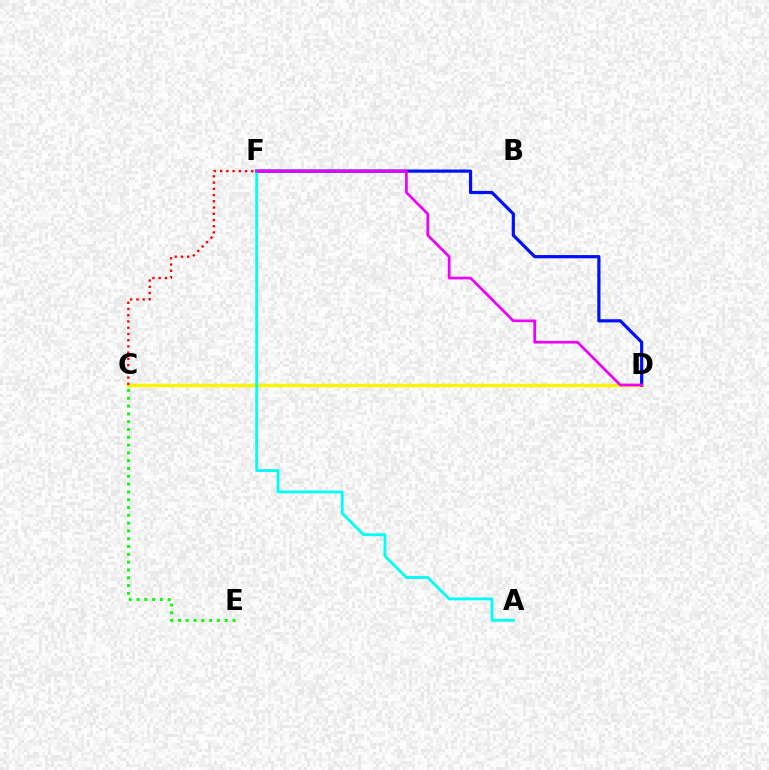{('C', 'D'): [{'color': '#fcf500', 'line_style': 'solid', 'thickness': 2.48}], ('D', 'F'): [{'color': '#0010ff', 'line_style': 'solid', 'thickness': 2.31}, {'color': '#ee00ff', 'line_style': 'solid', 'thickness': 1.95}], ('C', 'F'): [{'color': '#ff0000', 'line_style': 'dotted', 'thickness': 1.69}], ('A', 'F'): [{'color': '#00fff6', 'line_style': 'solid', 'thickness': 2.04}], ('C', 'E'): [{'color': '#08ff00', 'line_style': 'dotted', 'thickness': 2.12}]}